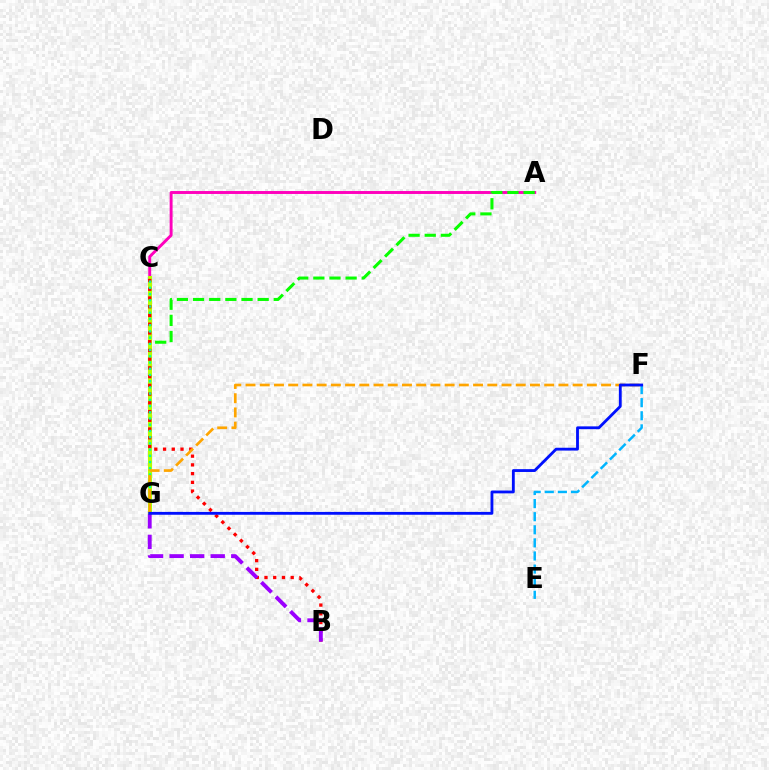{('A', 'C'): [{'color': '#ff00bd', 'line_style': 'solid', 'thickness': 2.1}], ('A', 'G'): [{'color': '#08ff00', 'line_style': 'dashed', 'thickness': 2.19}], ('E', 'F'): [{'color': '#00b5ff', 'line_style': 'dashed', 'thickness': 1.78}], ('C', 'G'): [{'color': '#b3ff00', 'line_style': 'solid', 'thickness': 2.89}, {'color': '#00ff9d', 'line_style': 'dotted', 'thickness': 1.69}], ('B', 'C'): [{'color': '#ff0000', 'line_style': 'dotted', 'thickness': 2.37}], ('B', 'G'): [{'color': '#9b00ff', 'line_style': 'dashed', 'thickness': 2.79}], ('F', 'G'): [{'color': '#ffa500', 'line_style': 'dashed', 'thickness': 1.93}, {'color': '#0010ff', 'line_style': 'solid', 'thickness': 2.04}]}